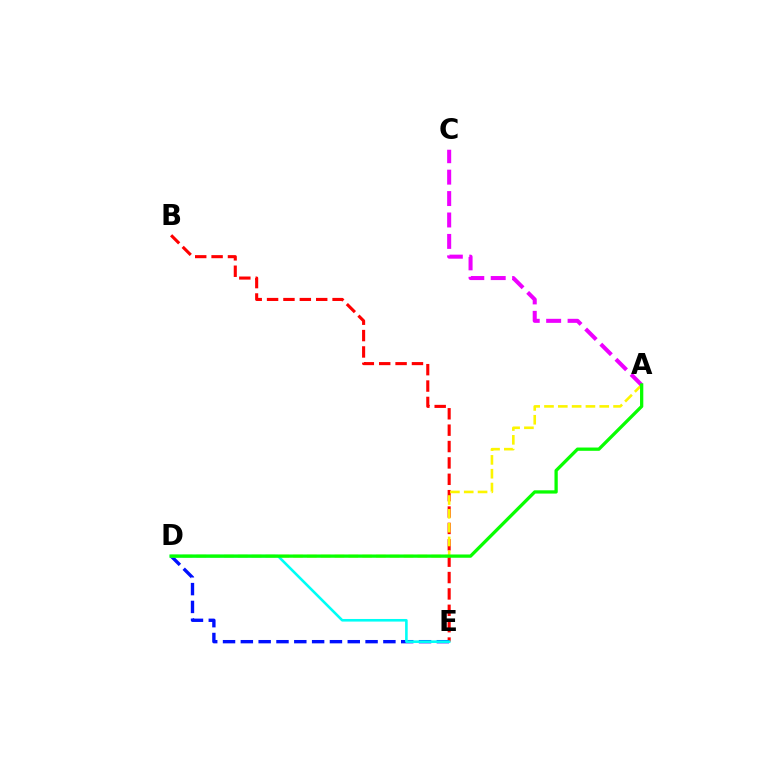{('B', 'E'): [{'color': '#ff0000', 'line_style': 'dashed', 'thickness': 2.22}], ('D', 'E'): [{'color': '#0010ff', 'line_style': 'dashed', 'thickness': 2.42}, {'color': '#00fff6', 'line_style': 'solid', 'thickness': 1.88}], ('A', 'D'): [{'color': '#fcf500', 'line_style': 'dashed', 'thickness': 1.88}, {'color': '#08ff00', 'line_style': 'solid', 'thickness': 2.36}], ('A', 'C'): [{'color': '#ee00ff', 'line_style': 'dashed', 'thickness': 2.91}]}